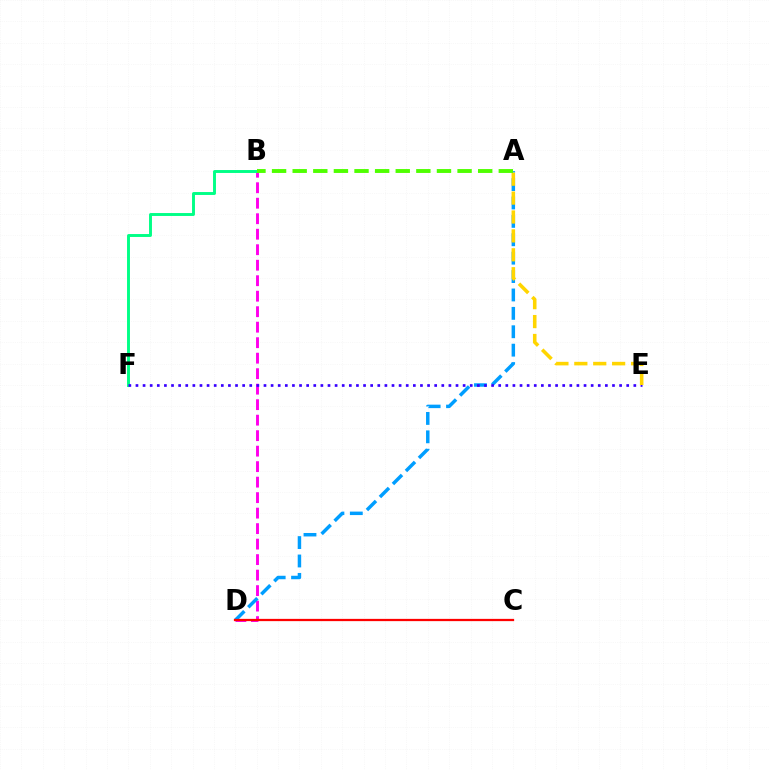{('B', 'D'): [{'color': '#ff00ed', 'line_style': 'dashed', 'thickness': 2.11}], ('A', 'D'): [{'color': '#009eff', 'line_style': 'dashed', 'thickness': 2.5}], ('B', 'F'): [{'color': '#00ff86', 'line_style': 'solid', 'thickness': 2.1}], ('C', 'D'): [{'color': '#ff0000', 'line_style': 'solid', 'thickness': 1.63}], ('E', 'F'): [{'color': '#3700ff', 'line_style': 'dotted', 'thickness': 1.93}], ('A', 'E'): [{'color': '#ffd500', 'line_style': 'dashed', 'thickness': 2.57}], ('A', 'B'): [{'color': '#4fff00', 'line_style': 'dashed', 'thickness': 2.8}]}